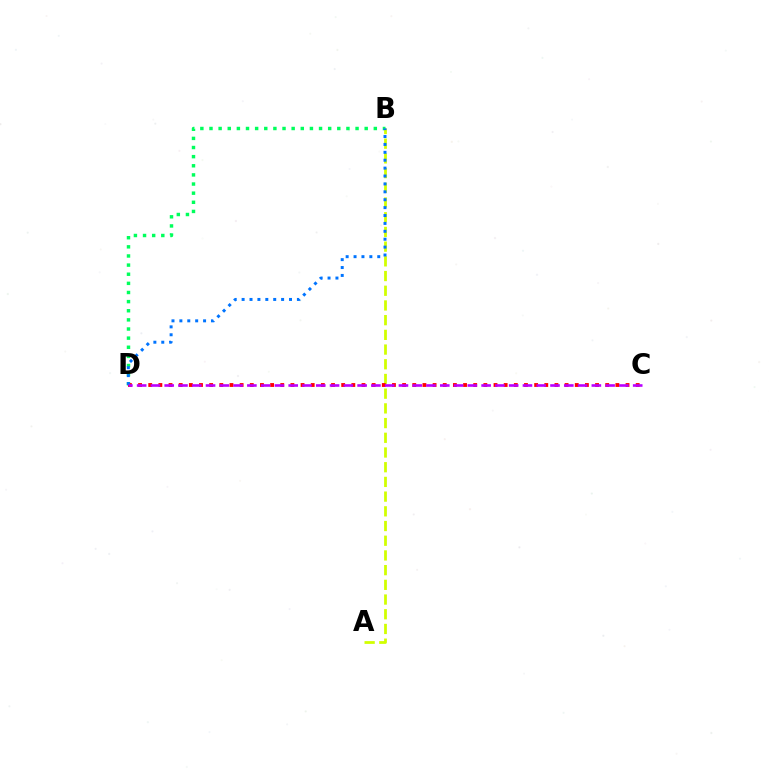{('B', 'D'): [{'color': '#00ff5c', 'line_style': 'dotted', 'thickness': 2.48}, {'color': '#0074ff', 'line_style': 'dotted', 'thickness': 2.15}], ('A', 'B'): [{'color': '#d1ff00', 'line_style': 'dashed', 'thickness': 2.0}], ('C', 'D'): [{'color': '#ff0000', 'line_style': 'dotted', 'thickness': 2.76}, {'color': '#b900ff', 'line_style': 'dashed', 'thickness': 1.87}]}